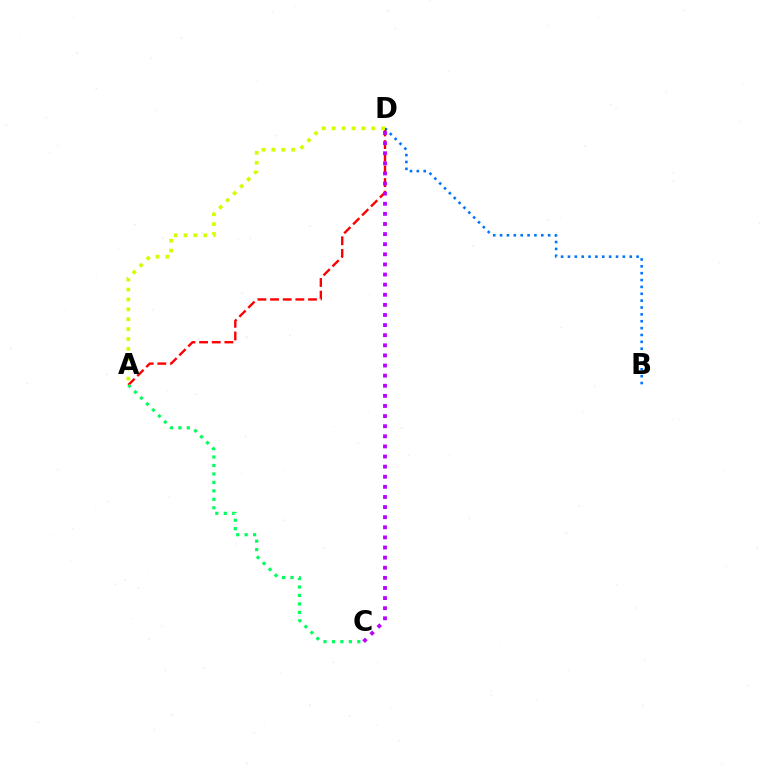{('B', 'D'): [{'color': '#0074ff', 'line_style': 'dotted', 'thickness': 1.87}], ('A', 'D'): [{'color': '#ff0000', 'line_style': 'dashed', 'thickness': 1.72}, {'color': '#d1ff00', 'line_style': 'dotted', 'thickness': 2.69}], ('A', 'C'): [{'color': '#00ff5c', 'line_style': 'dotted', 'thickness': 2.3}], ('C', 'D'): [{'color': '#b900ff', 'line_style': 'dotted', 'thickness': 2.75}]}